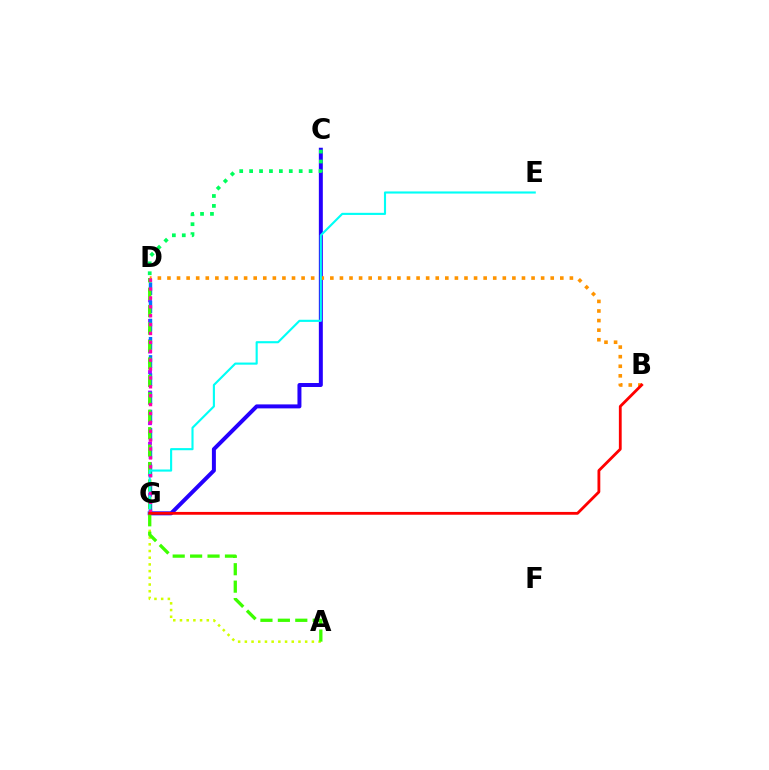{('D', 'G'): [{'color': '#b900ff', 'line_style': 'dotted', 'thickness': 2.78}, {'color': '#0074ff', 'line_style': 'dashed', 'thickness': 2.47}, {'color': '#ff00ac', 'line_style': 'dotted', 'thickness': 2.41}], ('C', 'G'): [{'color': '#2500ff', 'line_style': 'solid', 'thickness': 2.86}], ('A', 'G'): [{'color': '#d1ff00', 'line_style': 'dotted', 'thickness': 1.82}], ('A', 'D'): [{'color': '#3dff00', 'line_style': 'dashed', 'thickness': 2.37}], ('C', 'D'): [{'color': '#00ff5c', 'line_style': 'dotted', 'thickness': 2.69}], ('B', 'D'): [{'color': '#ff9400', 'line_style': 'dotted', 'thickness': 2.6}], ('E', 'G'): [{'color': '#00fff6', 'line_style': 'solid', 'thickness': 1.53}], ('B', 'G'): [{'color': '#ff0000', 'line_style': 'solid', 'thickness': 2.03}]}